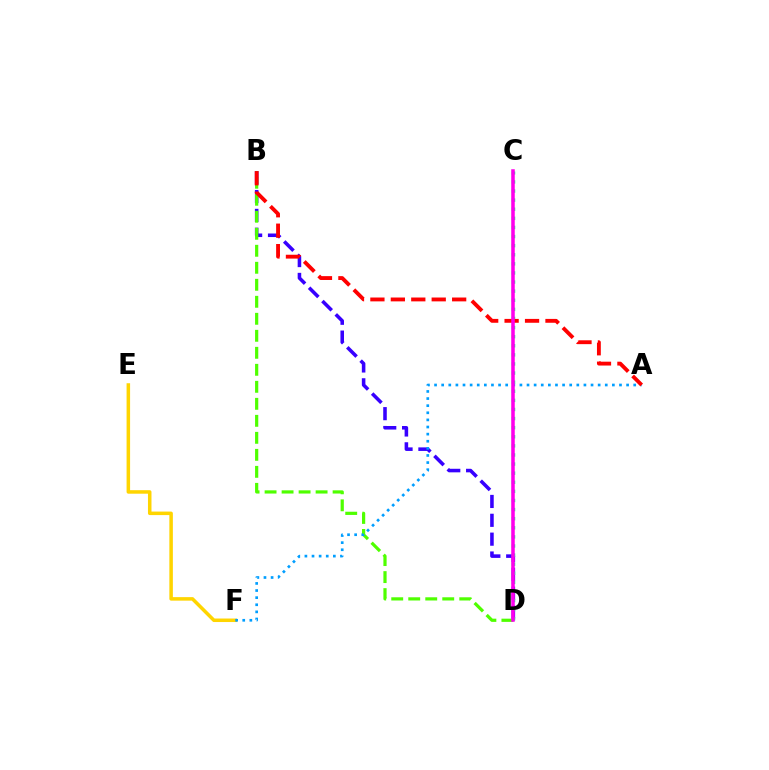{('B', 'D'): [{'color': '#3700ff', 'line_style': 'dashed', 'thickness': 2.56}, {'color': '#4fff00', 'line_style': 'dashed', 'thickness': 2.31}], ('E', 'F'): [{'color': '#ffd500', 'line_style': 'solid', 'thickness': 2.53}], ('A', 'F'): [{'color': '#009eff', 'line_style': 'dotted', 'thickness': 1.93}], ('C', 'D'): [{'color': '#00ff86', 'line_style': 'dotted', 'thickness': 2.47}, {'color': '#ff00ed', 'line_style': 'solid', 'thickness': 2.54}], ('A', 'B'): [{'color': '#ff0000', 'line_style': 'dashed', 'thickness': 2.78}]}